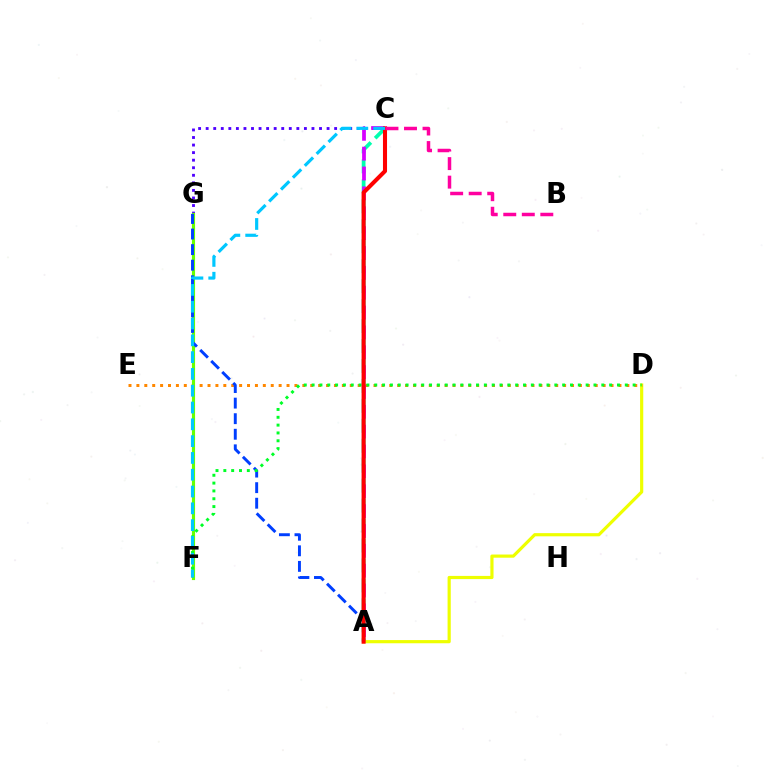{('A', 'C'): [{'color': '#00ffaf', 'line_style': 'dashed', 'thickness': 2.71}, {'color': '#d600ff', 'line_style': 'dashed', 'thickness': 2.7}, {'color': '#ff0000', 'line_style': 'solid', 'thickness': 2.93}], ('A', 'D'): [{'color': '#eeff00', 'line_style': 'solid', 'thickness': 2.29}], ('C', 'G'): [{'color': '#4f00ff', 'line_style': 'dotted', 'thickness': 2.05}], ('D', 'E'): [{'color': '#ff8800', 'line_style': 'dotted', 'thickness': 2.15}], ('F', 'G'): [{'color': '#66ff00', 'line_style': 'solid', 'thickness': 2.26}], ('A', 'G'): [{'color': '#003fff', 'line_style': 'dashed', 'thickness': 2.11}], ('D', 'F'): [{'color': '#00ff27', 'line_style': 'dotted', 'thickness': 2.13}], ('B', 'C'): [{'color': '#ff00a0', 'line_style': 'dashed', 'thickness': 2.52}], ('C', 'F'): [{'color': '#00c7ff', 'line_style': 'dashed', 'thickness': 2.28}]}